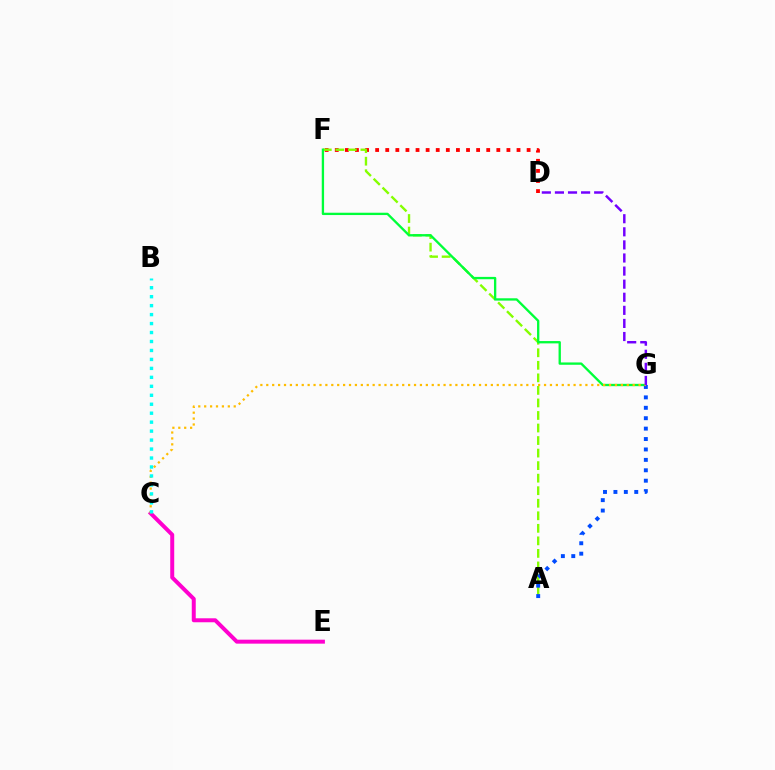{('D', 'F'): [{'color': '#ff0000', 'line_style': 'dotted', 'thickness': 2.74}], ('A', 'F'): [{'color': '#84ff00', 'line_style': 'dashed', 'thickness': 1.7}], ('C', 'E'): [{'color': '#ff00cf', 'line_style': 'solid', 'thickness': 2.86}], ('F', 'G'): [{'color': '#00ff39', 'line_style': 'solid', 'thickness': 1.68}], ('A', 'G'): [{'color': '#004bff', 'line_style': 'dotted', 'thickness': 2.83}], ('C', 'G'): [{'color': '#ffbd00', 'line_style': 'dotted', 'thickness': 1.61}], ('D', 'G'): [{'color': '#7200ff', 'line_style': 'dashed', 'thickness': 1.78}], ('B', 'C'): [{'color': '#00fff6', 'line_style': 'dotted', 'thickness': 2.44}]}